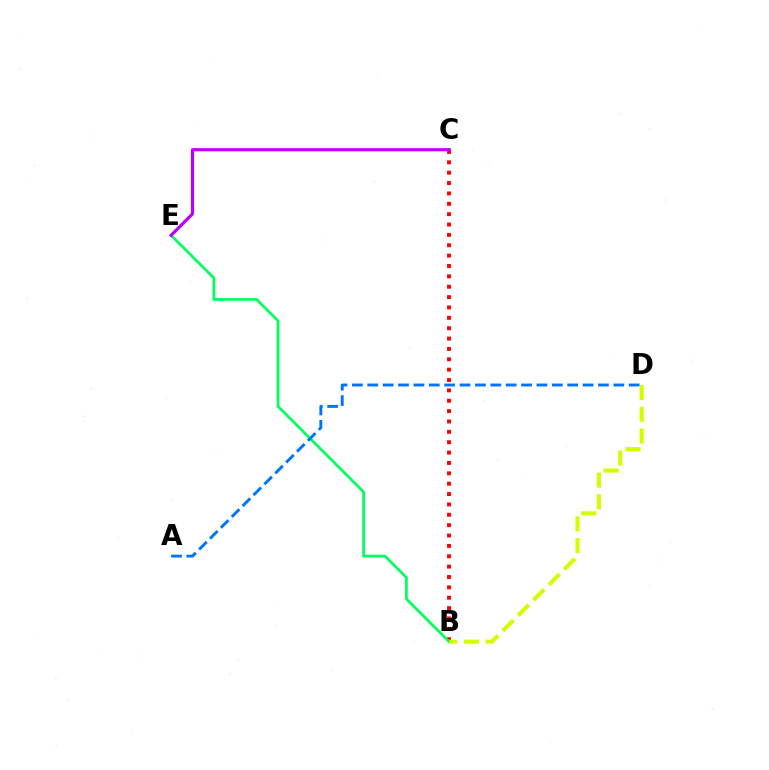{('B', 'C'): [{'color': '#ff0000', 'line_style': 'dotted', 'thickness': 2.82}], ('B', 'E'): [{'color': '#00ff5c', 'line_style': 'solid', 'thickness': 1.95}], ('A', 'D'): [{'color': '#0074ff', 'line_style': 'dashed', 'thickness': 2.09}], ('B', 'D'): [{'color': '#d1ff00', 'line_style': 'dashed', 'thickness': 2.95}], ('C', 'E'): [{'color': '#b900ff', 'line_style': 'solid', 'thickness': 2.28}]}